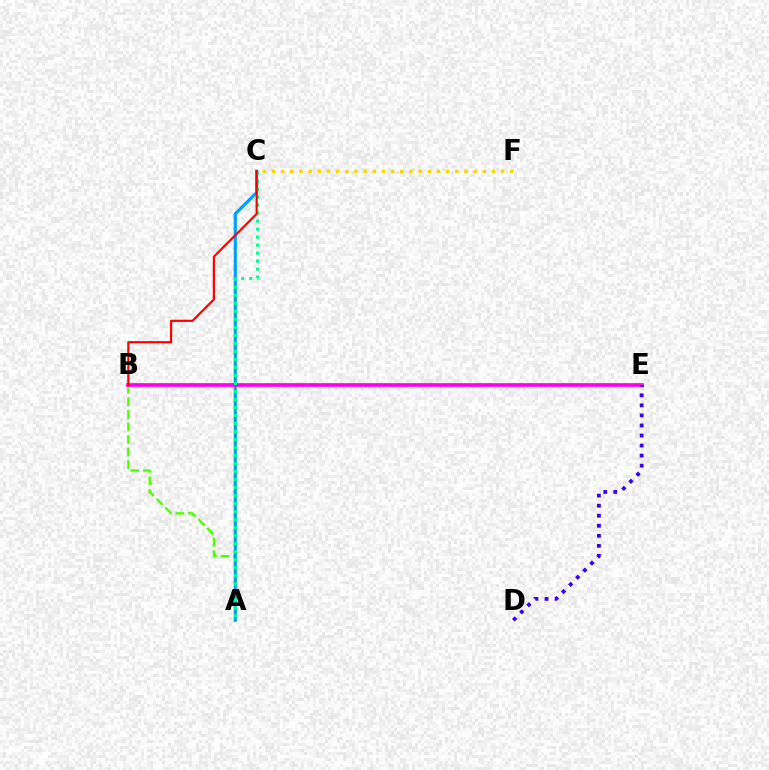{('A', 'B'): [{'color': '#4fff00', 'line_style': 'dashed', 'thickness': 1.7}], ('C', 'F'): [{'color': '#ffd500', 'line_style': 'dotted', 'thickness': 2.49}], ('A', 'C'): [{'color': '#009eff', 'line_style': 'solid', 'thickness': 2.26}, {'color': '#00ff86', 'line_style': 'dotted', 'thickness': 2.18}], ('B', 'E'): [{'color': '#ff00ed', 'line_style': 'solid', 'thickness': 2.66}], ('D', 'E'): [{'color': '#3700ff', 'line_style': 'dotted', 'thickness': 2.73}], ('B', 'C'): [{'color': '#ff0000', 'line_style': 'solid', 'thickness': 1.57}]}